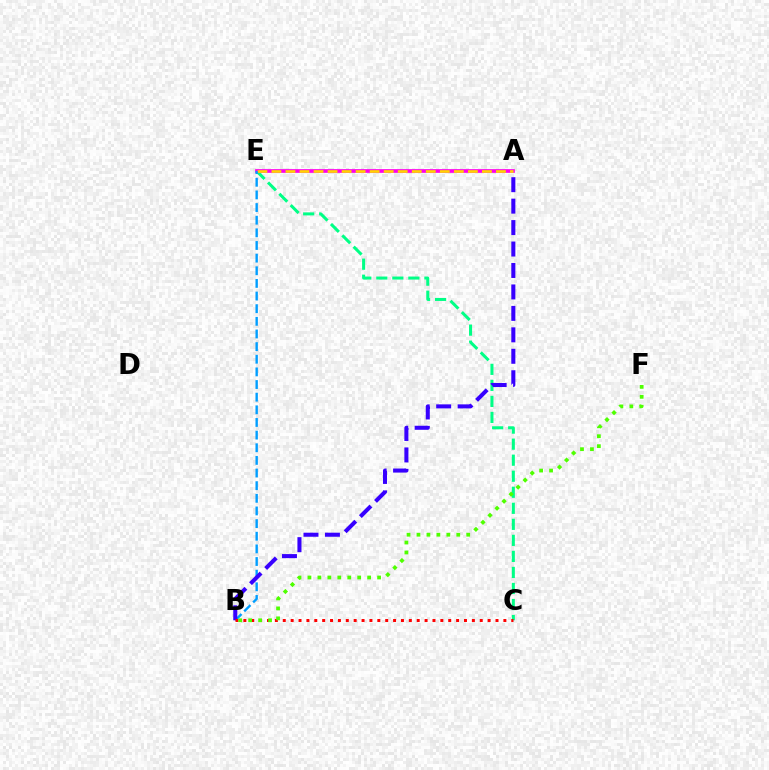{('C', 'E'): [{'color': '#00ff86', 'line_style': 'dashed', 'thickness': 2.18}], ('A', 'E'): [{'color': '#ff00ed', 'line_style': 'solid', 'thickness': 2.66}, {'color': '#ffd500', 'line_style': 'dashed', 'thickness': 1.91}], ('B', 'E'): [{'color': '#009eff', 'line_style': 'dashed', 'thickness': 1.72}], ('A', 'B'): [{'color': '#3700ff', 'line_style': 'dashed', 'thickness': 2.91}], ('B', 'C'): [{'color': '#ff0000', 'line_style': 'dotted', 'thickness': 2.14}], ('B', 'F'): [{'color': '#4fff00', 'line_style': 'dotted', 'thickness': 2.7}]}